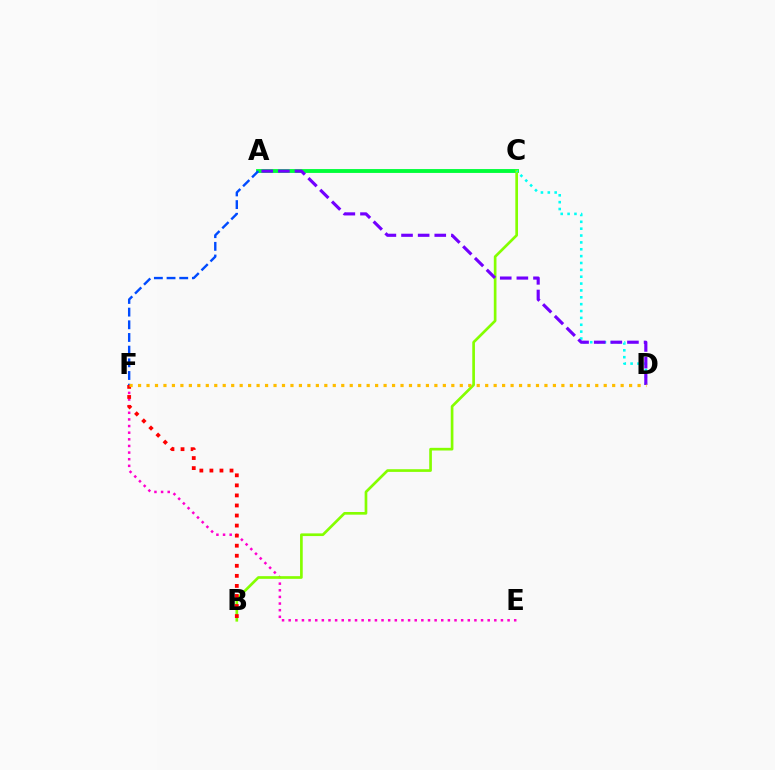{('E', 'F'): [{'color': '#ff00cf', 'line_style': 'dotted', 'thickness': 1.8}], ('A', 'C'): [{'color': '#00ff39', 'line_style': 'solid', 'thickness': 2.78}], ('B', 'C'): [{'color': '#84ff00', 'line_style': 'solid', 'thickness': 1.93}], ('C', 'D'): [{'color': '#00fff6', 'line_style': 'dotted', 'thickness': 1.86}], ('A', 'D'): [{'color': '#7200ff', 'line_style': 'dashed', 'thickness': 2.26}], ('A', 'F'): [{'color': '#004bff', 'line_style': 'dashed', 'thickness': 1.72}], ('B', 'F'): [{'color': '#ff0000', 'line_style': 'dotted', 'thickness': 2.73}], ('D', 'F'): [{'color': '#ffbd00', 'line_style': 'dotted', 'thickness': 2.3}]}